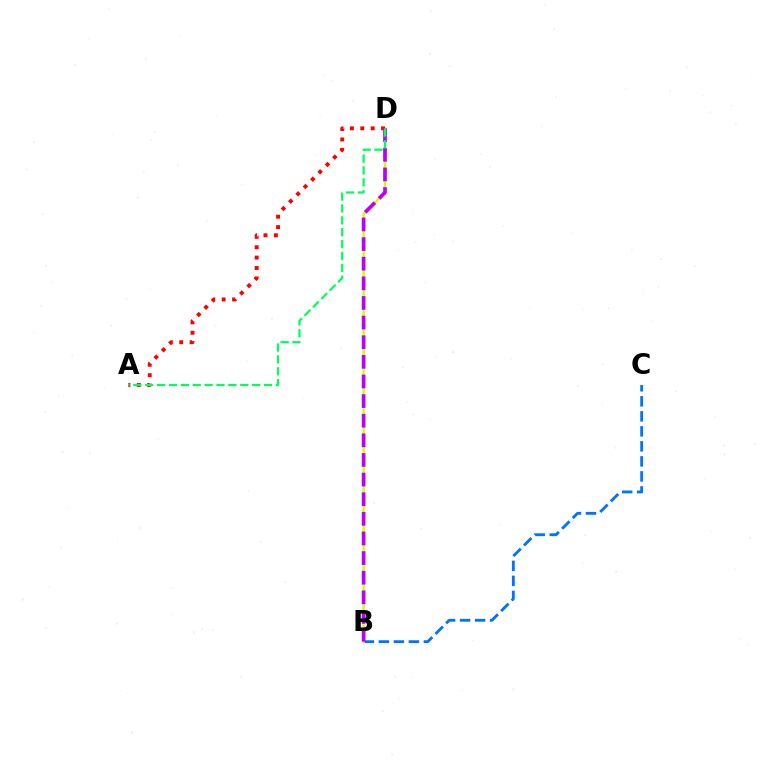{('B', 'C'): [{'color': '#0074ff', 'line_style': 'dashed', 'thickness': 2.04}], ('B', 'D'): [{'color': '#d1ff00', 'line_style': 'solid', 'thickness': 1.79}, {'color': '#b900ff', 'line_style': 'dashed', 'thickness': 2.67}], ('A', 'D'): [{'color': '#ff0000', 'line_style': 'dotted', 'thickness': 2.82}, {'color': '#00ff5c', 'line_style': 'dashed', 'thickness': 1.61}]}